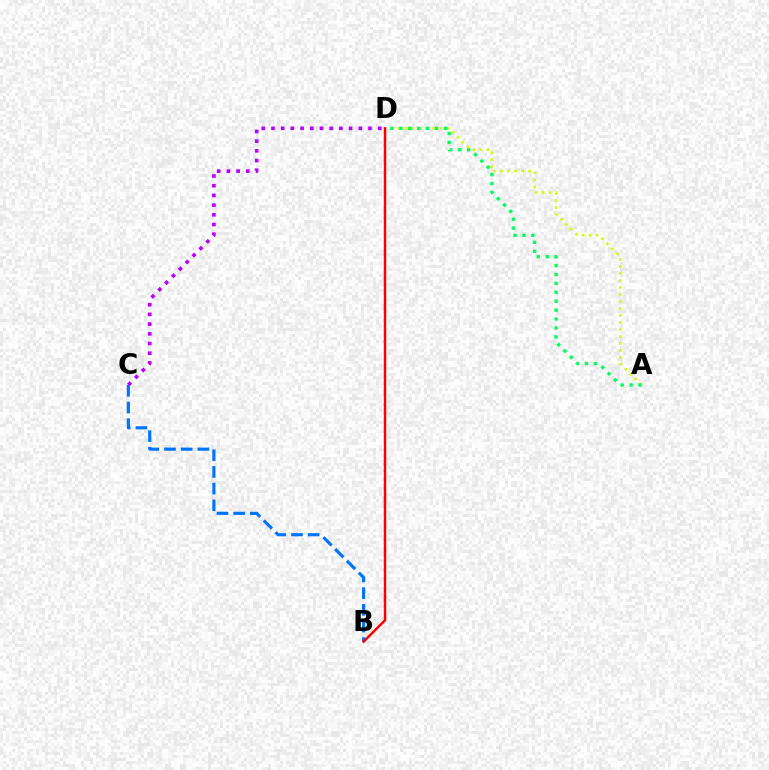{('B', 'C'): [{'color': '#0074ff', 'line_style': 'dashed', 'thickness': 2.26}], ('A', 'D'): [{'color': '#d1ff00', 'line_style': 'dotted', 'thickness': 1.9}, {'color': '#00ff5c', 'line_style': 'dotted', 'thickness': 2.42}], ('B', 'D'): [{'color': '#ff0000', 'line_style': 'solid', 'thickness': 1.77}], ('C', 'D'): [{'color': '#b900ff', 'line_style': 'dotted', 'thickness': 2.64}]}